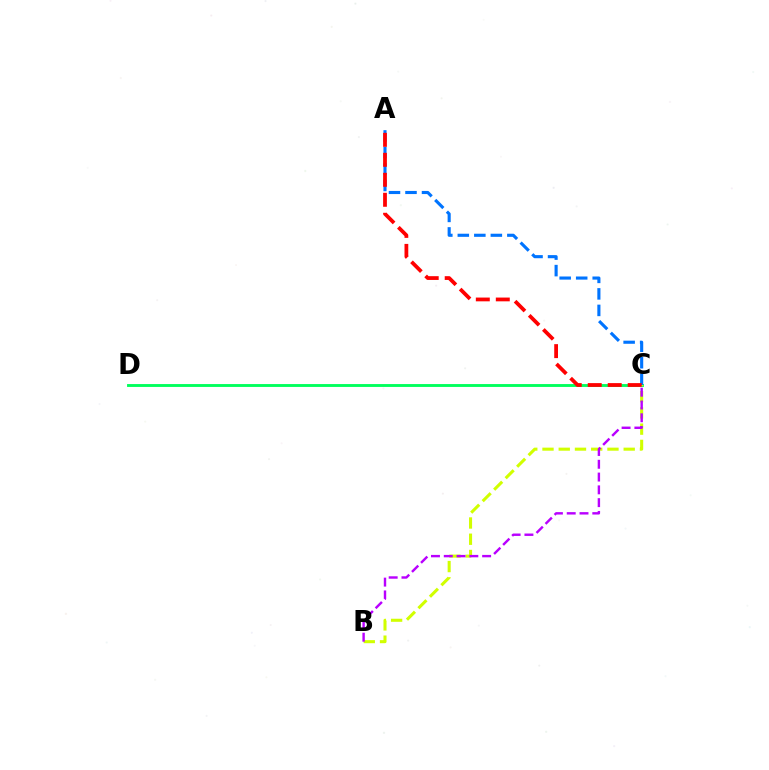{('C', 'D'): [{'color': '#00ff5c', 'line_style': 'solid', 'thickness': 2.07}], ('B', 'C'): [{'color': '#d1ff00', 'line_style': 'dashed', 'thickness': 2.21}, {'color': '#b900ff', 'line_style': 'dashed', 'thickness': 1.74}], ('A', 'C'): [{'color': '#0074ff', 'line_style': 'dashed', 'thickness': 2.24}, {'color': '#ff0000', 'line_style': 'dashed', 'thickness': 2.71}]}